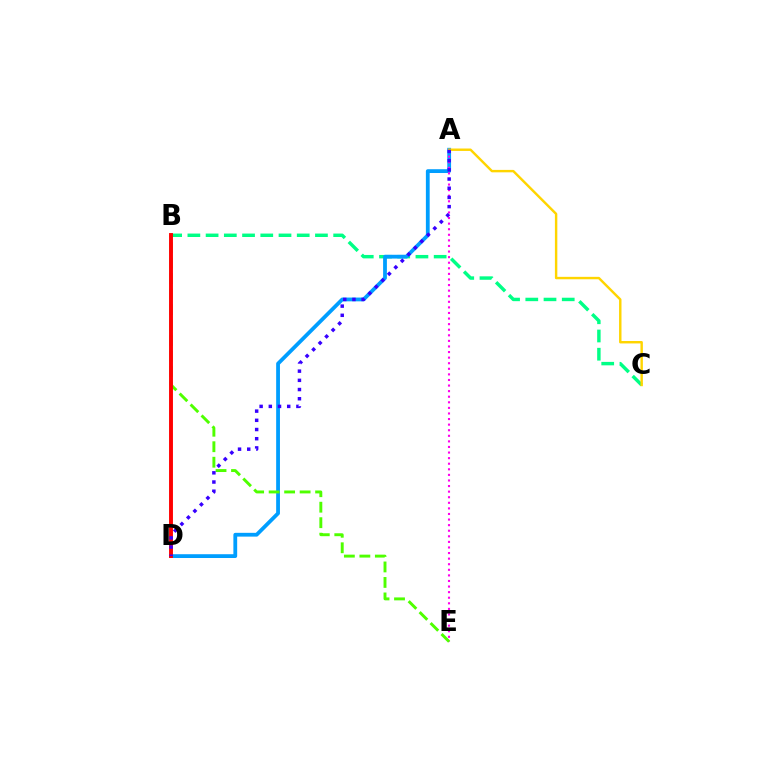{('B', 'C'): [{'color': '#00ff86', 'line_style': 'dashed', 'thickness': 2.48}], ('A', 'D'): [{'color': '#009eff', 'line_style': 'solid', 'thickness': 2.73}, {'color': '#3700ff', 'line_style': 'dotted', 'thickness': 2.5}], ('A', 'C'): [{'color': '#ffd500', 'line_style': 'solid', 'thickness': 1.75}], ('A', 'E'): [{'color': '#ff00ed', 'line_style': 'dotted', 'thickness': 1.52}], ('B', 'E'): [{'color': '#4fff00', 'line_style': 'dashed', 'thickness': 2.1}], ('B', 'D'): [{'color': '#ff0000', 'line_style': 'solid', 'thickness': 2.81}]}